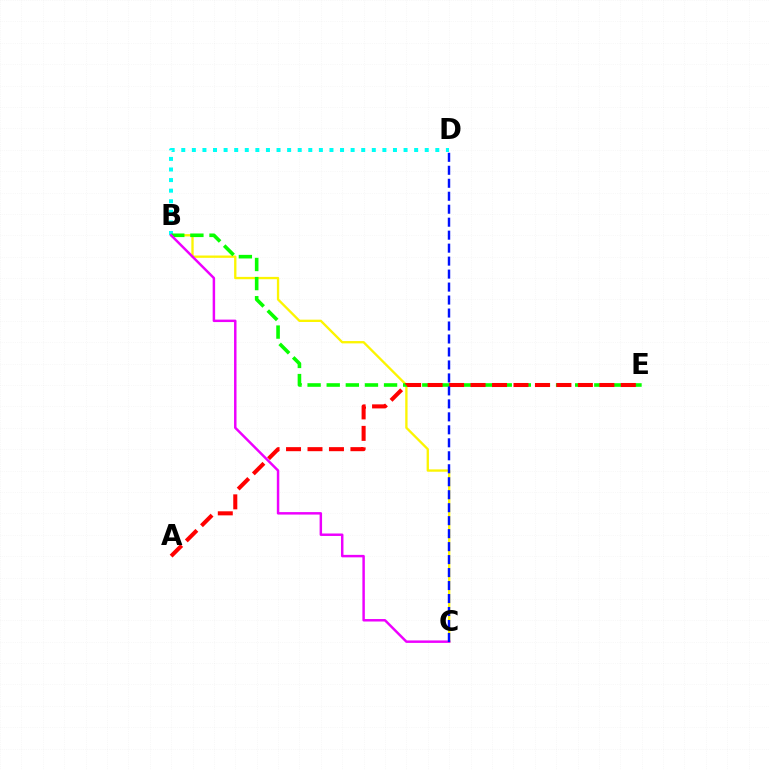{('B', 'C'): [{'color': '#fcf500', 'line_style': 'solid', 'thickness': 1.68}, {'color': '#ee00ff', 'line_style': 'solid', 'thickness': 1.78}], ('B', 'D'): [{'color': '#00fff6', 'line_style': 'dotted', 'thickness': 2.88}], ('B', 'E'): [{'color': '#08ff00', 'line_style': 'dashed', 'thickness': 2.6}], ('A', 'E'): [{'color': '#ff0000', 'line_style': 'dashed', 'thickness': 2.92}], ('C', 'D'): [{'color': '#0010ff', 'line_style': 'dashed', 'thickness': 1.76}]}